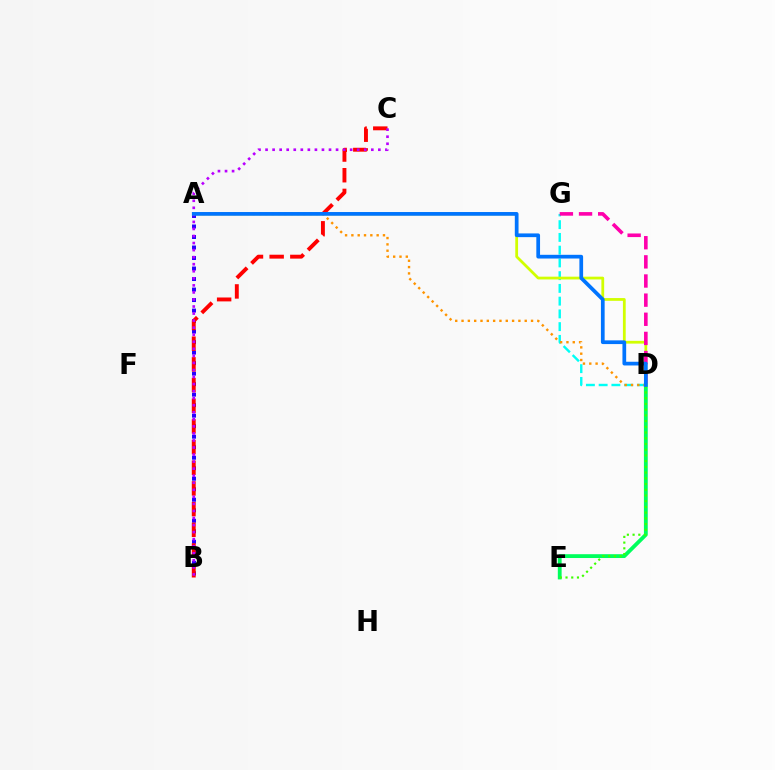{('D', 'E'): [{'color': '#00ff5c', 'line_style': 'solid', 'thickness': 2.75}, {'color': '#3dff00', 'line_style': 'dotted', 'thickness': 1.55}], ('D', 'G'): [{'color': '#00fff6', 'line_style': 'dashed', 'thickness': 1.73}, {'color': '#ff00ac', 'line_style': 'dashed', 'thickness': 2.6}], ('A', 'D'): [{'color': '#d1ff00', 'line_style': 'solid', 'thickness': 2.0}, {'color': '#ff9400', 'line_style': 'dotted', 'thickness': 1.72}, {'color': '#0074ff', 'line_style': 'solid', 'thickness': 2.67}], ('A', 'B'): [{'color': '#2500ff', 'line_style': 'dotted', 'thickness': 2.86}], ('B', 'C'): [{'color': '#ff0000', 'line_style': 'dashed', 'thickness': 2.81}, {'color': '#b900ff', 'line_style': 'dotted', 'thickness': 1.92}]}